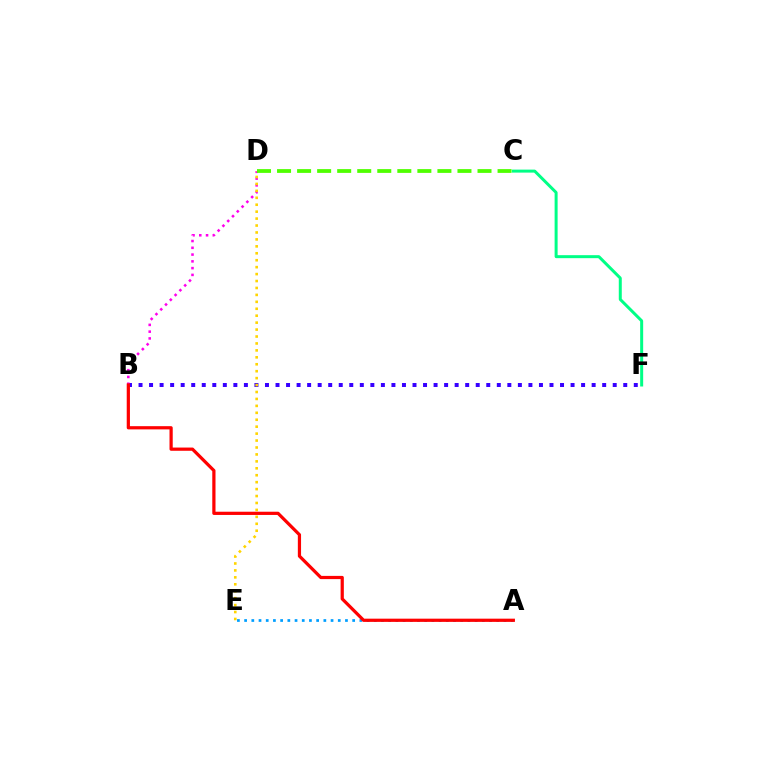{('B', 'F'): [{'color': '#3700ff', 'line_style': 'dotted', 'thickness': 2.86}], ('B', 'D'): [{'color': '#ff00ed', 'line_style': 'dotted', 'thickness': 1.84}], ('D', 'E'): [{'color': '#ffd500', 'line_style': 'dotted', 'thickness': 1.88}], ('C', 'D'): [{'color': '#4fff00', 'line_style': 'dashed', 'thickness': 2.72}], ('C', 'F'): [{'color': '#00ff86', 'line_style': 'solid', 'thickness': 2.16}], ('A', 'E'): [{'color': '#009eff', 'line_style': 'dotted', 'thickness': 1.96}], ('A', 'B'): [{'color': '#ff0000', 'line_style': 'solid', 'thickness': 2.32}]}